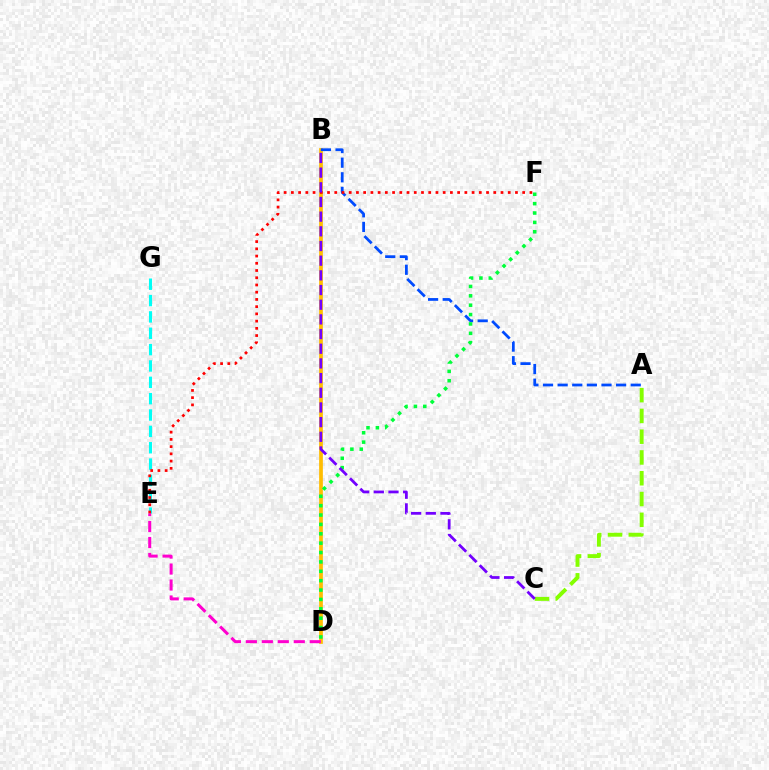{('A', 'C'): [{'color': '#84ff00', 'line_style': 'dashed', 'thickness': 2.82}], ('E', 'G'): [{'color': '#00fff6', 'line_style': 'dashed', 'thickness': 2.22}], ('B', 'D'): [{'color': '#ffbd00', 'line_style': 'solid', 'thickness': 2.68}], ('A', 'B'): [{'color': '#004bff', 'line_style': 'dashed', 'thickness': 1.99}], ('D', 'E'): [{'color': '#ff00cf', 'line_style': 'dashed', 'thickness': 2.17}], ('E', 'F'): [{'color': '#ff0000', 'line_style': 'dotted', 'thickness': 1.96}], ('D', 'F'): [{'color': '#00ff39', 'line_style': 'dotted', 'thickness': 2.55}], ('B', 'C'): [{'color': '#7200ff', 'line_style': 'dashed', 'thickness': 1.99}]}